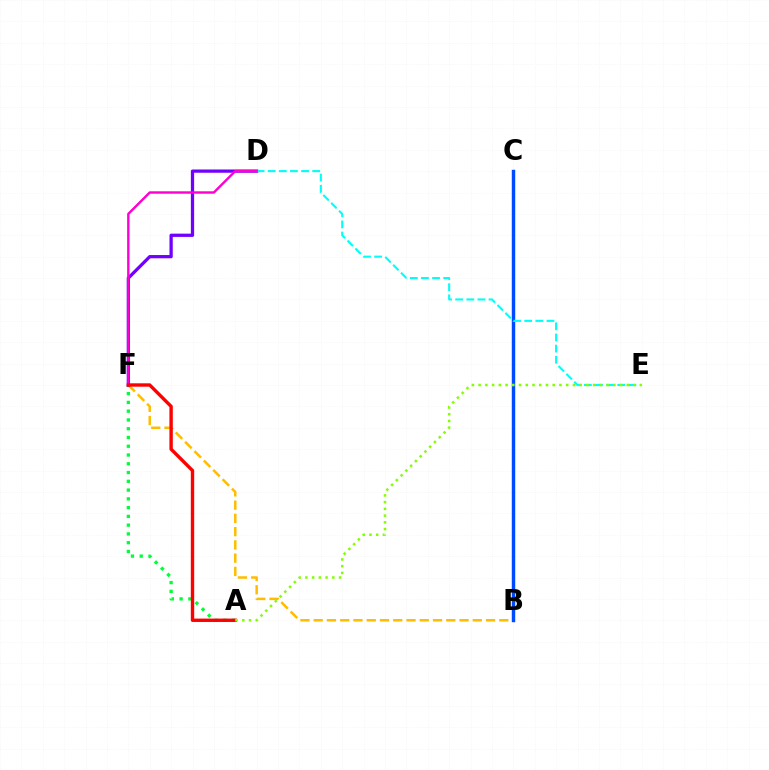{('B', 'F'): [{'color': '#ffbd00', 'line_style': 'dashed', 'thickness': 1.8}], ('A', 'F'): [{'color': '#00ff39', 'line_style': 'dotted', 'thickness': 2.38}, {'color': '#ff0000', 'line_style': 'solid', 'thickness': 2.43}], ('D', 'F'): [{'color': '#7200ff', 'line_style': 'solid', 'thickness': 2.35}, {'color': '#ff00cf', 'line_style': 'solid', 'thickness': 1.73}], ('B', 'C'): [{'color': '#004bff', 'line_style': 'solid', 'thickness': 2.48}], ('D', 'E'): [{'color': '#00fff6', 'line_style': 'dashed', 'thickness': 1.51}], ('A', 'E'): [{'color': '#84ff00', 'line_style': 'dotted', 'thickness': 1.83}]}